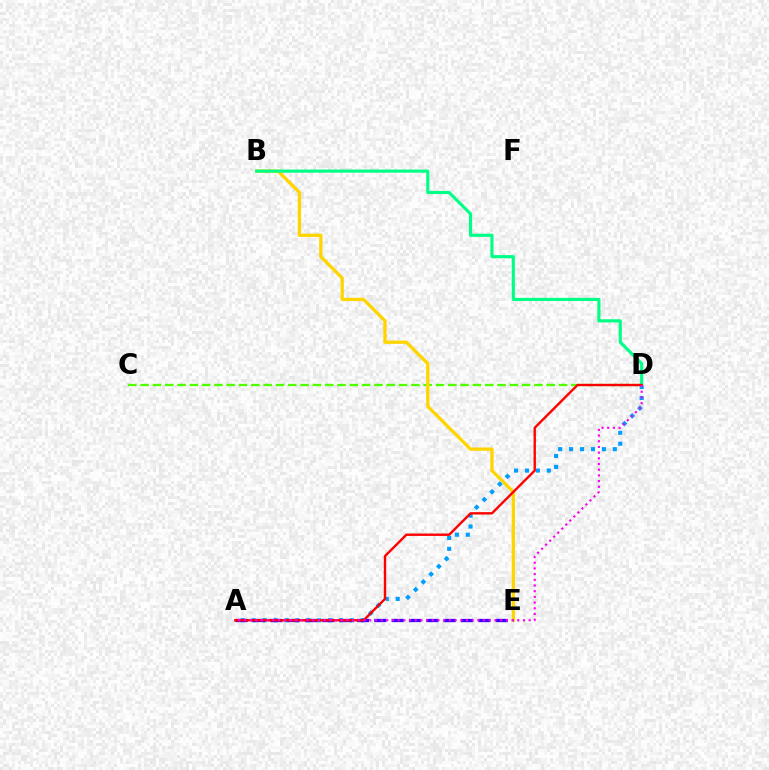{('C', 'D'): [{'color': '#4fff00', 'line_style': 'dashed', 'thickness': 1.67}], ('B', 'E'): [{'color': '#ffd500', 'line_style': 'solid', 'thickness': 2.36}], ('A', 'D'): [{'color': '#009eff', 'line_style': 'dotted', 'thickness': 2.97}, {'color': '#ff0000', 'line_style': 'solid', 'thickness': 1.7}, {'color': '#ff00ed', 'line_style': 'dotted', 'thickness': 1.55}], ('B', 'D'): [{'color': '#00ff86', 'line_style': 'solid', 'thickness': 2.26}], ('A', 'E'): [{'color': '#3700ff', 'line_style': 'dashed', 'thickness': 2.36}]}